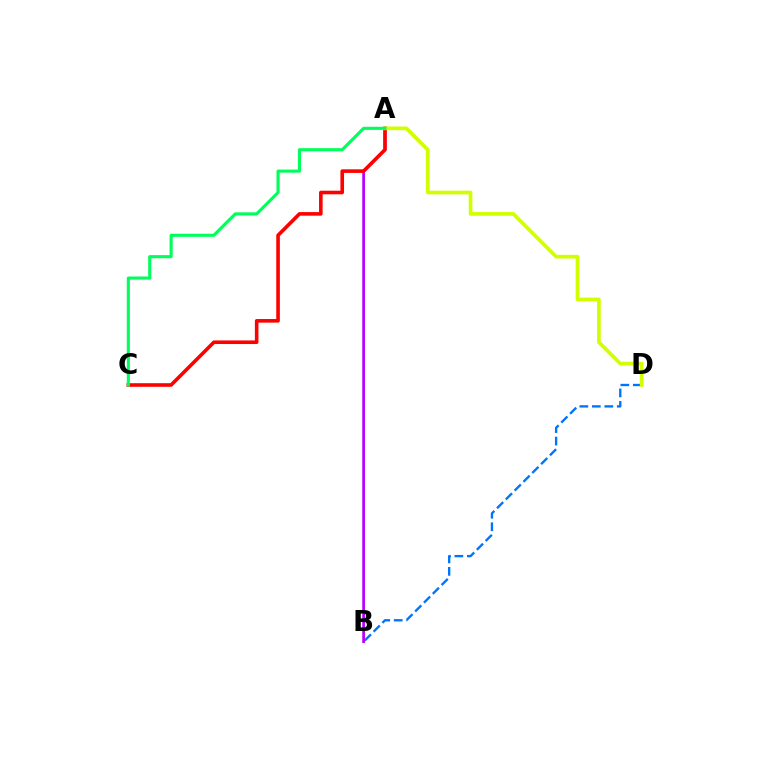{('B', 'D'): [{'color': '#0074ff', 'line_style': 'dashed', 'thickness': 1.69}], ('A', 'B'): [{'color': '#b900ff', 'line_style': 'solid', 'thickness': 1.95}], ('A', 'C'): [{'color': '#ff0000', 'line_style': 'solid', 'thickness': 2.59}, {'color': '#00ff5c', 'line_style': 'solid', 'thickness': 2.24}], ('A', 'D'): [{'color': '#d1ff00', 'line_style': 'solid', 'thickness': 2.66}]}